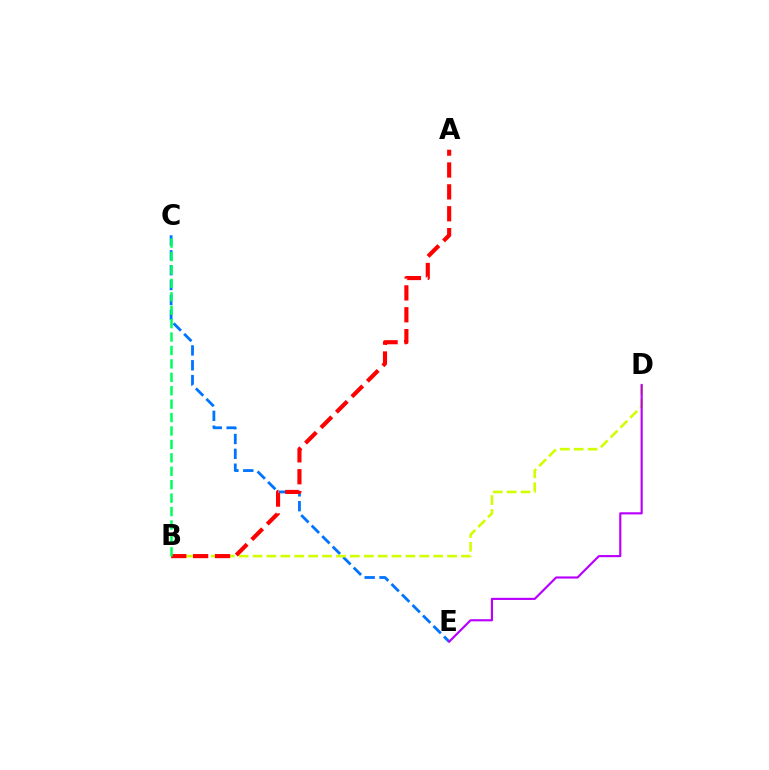{('C', 'E'): [{'color': '#0074ff', 'line_style': 'dashed', 'thickness': 2.02}], ('B', 'D'): [{'color': '#d1ff00', 'line_style': 'dashed', 'thickness': 1.89}], ('A', 'B'): [{'color': '#ff0000', 'line_style': 'dashed', 'thickness': 2.97}], ('D', 'E'): [{'color': '#b900ff', 'line_style': 'solid', 'thickness': 1.55}], ('B', 'C'): [{'color': '#00ff5c', 'line_style': 'dashed', 'thickness': 1.82}]}